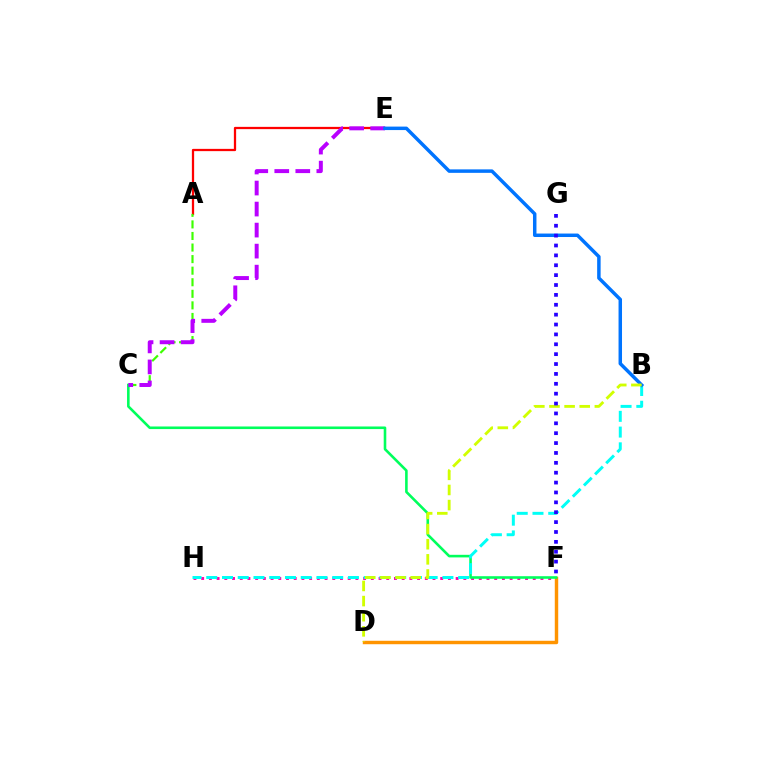{('F', 'H'): [{'color': '#ff00ac', 'line_style': 'dotted', 'thickness': 2.1}], ('A', 'E'): [{'color': '#ff0000', 'line_style': 'solid', 'thickness': 1.63}], ('A', 'C'): [{'color': '#3dff00', 'line_style': 'dashed', 'thickness': 1.57}], ('D', 'F'): [{'color': '#ff9400', 'line_style': 'solid', 'thickness': 2.47}], ('C', 'F'): [{'color': '#00ff5c', 'line_style': 'solid', 'thickness': 1.87}], ('C', 'E'): [{'color': '#b900ff', 'line_style': 'dashed', 'thickness': 2.86}], ('B', 'H'): [{'color': '#00fff6', 'line_style': 'dashed', 'thickness': 2.14}], ('B', 'E'): [{'color': '#0074ff', 'line_style': 'solid', 'thickness': 2.5}], ('B', 'D'): [{'color': '#d1ff00', 'line_style': 'dashed', 'thickness': 2.06}], ('F', 'G'): [{'color': '#2500ff', 'line_style': 'dotted', 'thickness': 2.68}]}